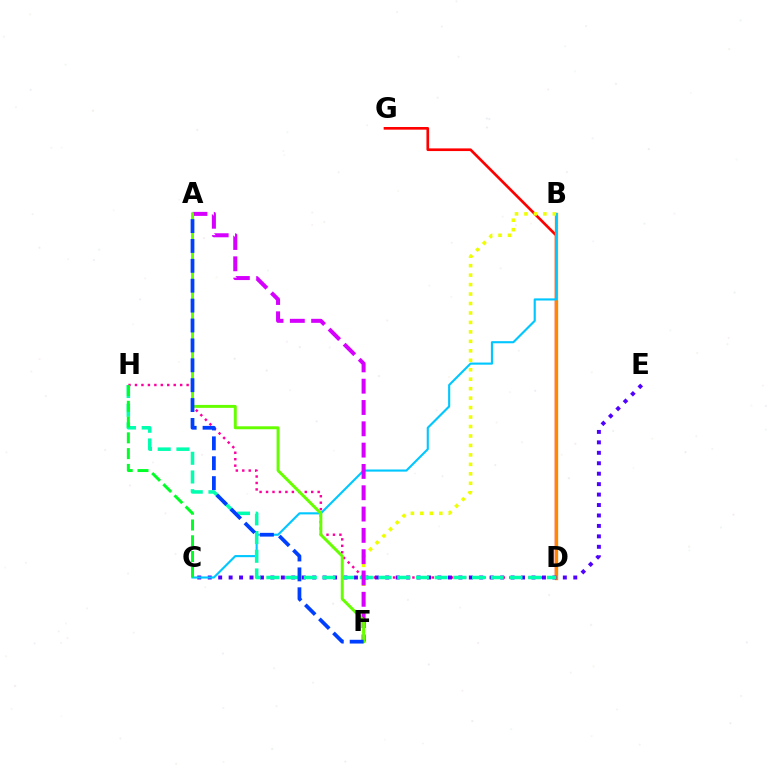{('D', 'G'): [{'color': '#ff0000', 'line_style': 'solid', 'thickness': 1.92}], ('D', 'H'): [{'color': '#ff00a0', 'line_style': 'dotted', 'thickness': 1.75}, {'color': '#00ffaf', 'line_style': 'dashed', 'thickness': 2.54}], ('B', 'D'): [{'color': '#ff8800', 'line_style': 'solid', 'thickness': 2.4}], ('C', 'E'): [{'color': '#4f00ff', 'line_style': 'dotted', 'thickness': 2.84}], ('B', 'C'): [{'color': '#00c7ff', 'line_style': 'solid', 'thickness': 1.53}], ('B', 'F'): [{'color': '#eeff00', 'line_style': 'dotted', 'thickness': 2.57}], ('A', 'F'): [{'color': '#d600ff', 'line_style': 'dashed', 'thickness': 2.9}, {'color': '#66ff00', 'line_style': 'solid', 'thickness': 2.13}, {'color': '#003fff', 'line_style': 'dashed', 'thickness': 2.7}], ('C', 'H'): [{'color': '#00ff27', 'line_style': 'dashed', 'thickness': 2.14}]}